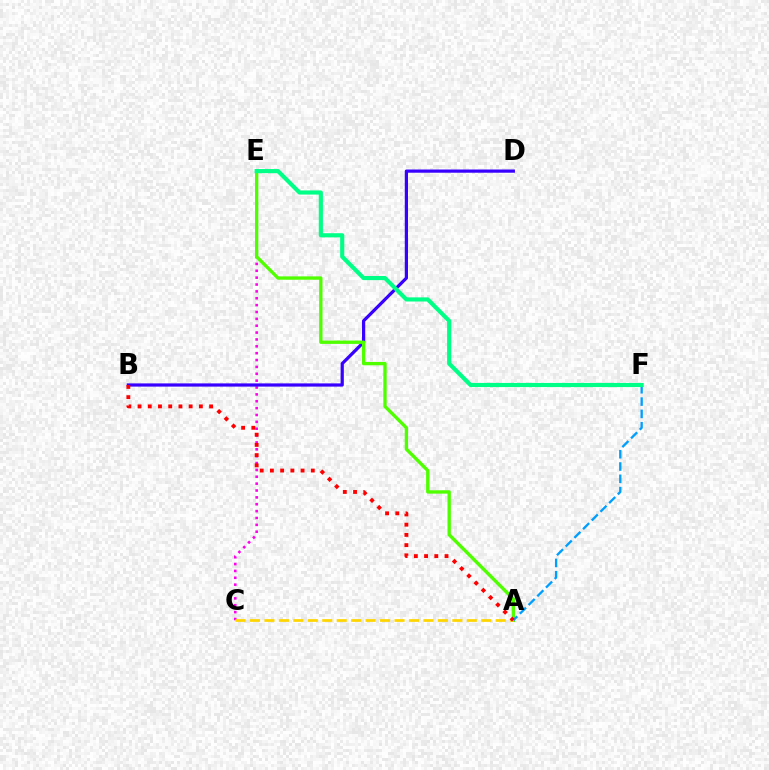{('C', 'E'): [{'color': '#ff00ed', 'line_style': 'dotted', 'thickness': 1.87}], ('B', 'D'): [{'color': '#3700ff', 'line_style': 'solid', 'thickness': 2.31}], ('A', 'E'): [{'color': '#4fff00', 'line_style': 'solid', 'thickness': 2.41}], ('A', 'F'): [{'color': '#009eff', 'line_style': 'dashed', 'thickness': 1.67}], ('A', 'C'): [{'color': '#ffd500', 'line_style': 'dashed', 'thickness': 1.96}], ('E', 'F'): [{'color': '#00ff86', 'line_style': 'solid', 'thickness': 2.98}], ('A', 'B'): [{'color': '#ff0000', 'line_style': 'dotted', 'thickness': 2.78}]}